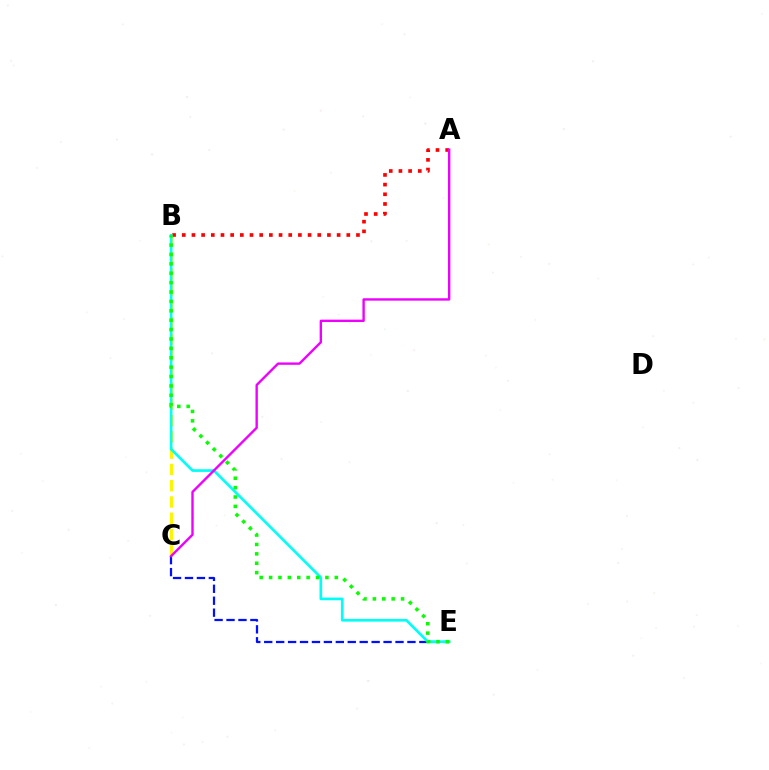{('A', 'B'): [{'color': '#ff0000', 'line_style': 'dotted', 'thickness': 2.63}], ('B', 'C'): [{'color': '#fcf500', 'line_style': 'dashed', 'thickness': 2.21}], ('C', 'E'): [{'color': '#0010ff', 'line_style': 'dashed', 'thickness': 1.62}], ('B', 'E'): [{'color': '#00fff6', 'line_style': 'solid', 'thickness': 1.92}, {'color': '#08ff00', 'line_style': 'dotted', 'thickness': 2.55}], ('A', 'C'): [{'color': '#ee00ff', 'line_style': 'solid', 'thickness': 1.71}]}